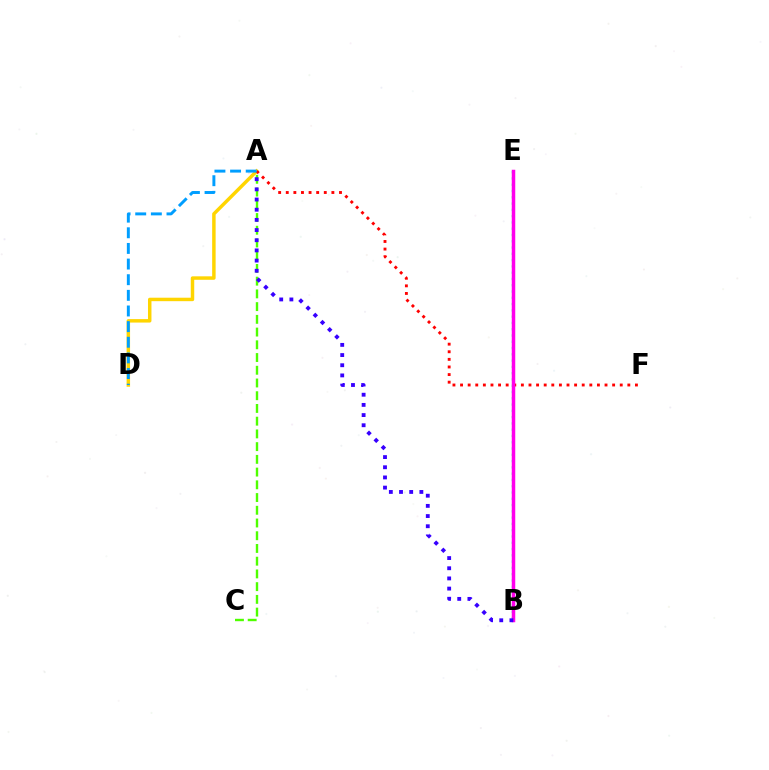{('A', 'C'): [{'color': '#4fff00', 'line_style': 'dashed', 'thickness': 1.73}], ('B', 'E'): [{'color': '#00ff86', 'line_style': 'dotted', 'thickness': 1.71}, {'color': '#ff00ed', 'line_style': 'solid', 'thickness': 2.52}], ('A', 'D'): [{'color': '#ffd500', 'line_style': 'solid', 'thickness': 2.5}, {'color': '#009eff', 'line_style': 'dashed', 'thickness': 2.12}], ('A', 'F'): [{'color': '#ff0000', 'line_style': 'dotted', 'thickness': 2.07}], ('A', 'B'): [{'color': '#3700ff', 'line_style': 'dotted', 'thickness': 2.76}]}